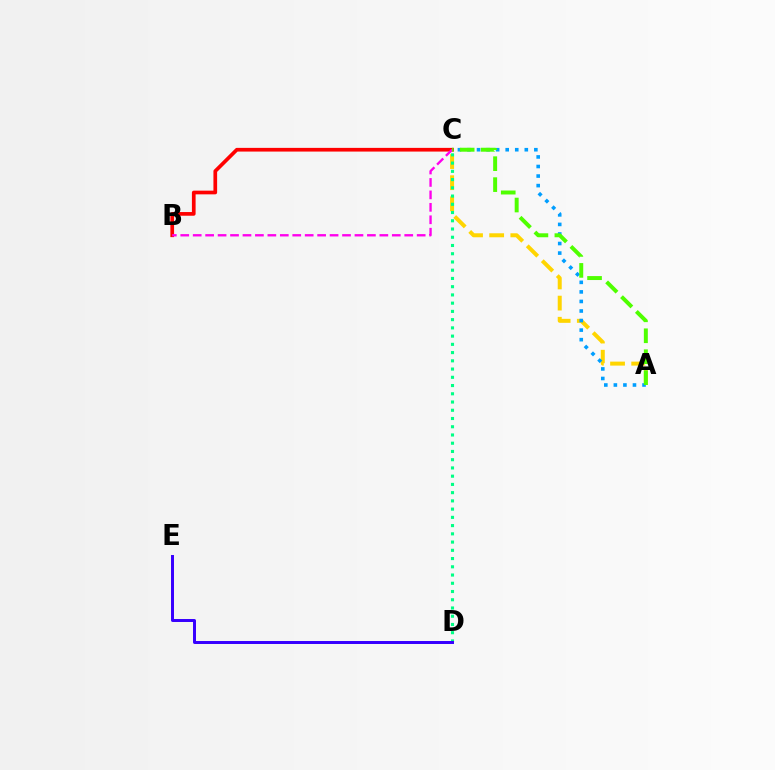{('A', 'C'): [{'color': '#ffd500', 'line_style': 'dashed', 'thickness': 2.87}, {'color': '#009eff', 'line_style': 'dotted', 'thickness': 2.6}, {'color': '#4fff00', 'line_style': 'dashed', 'thickness': 2.85}], ('B', 'C'): [{'color': '#ff0000', 'line_style': 'solid', 'thickness': 2.66}, {'color': '#ff00ed', 'line_style': 'dashed', 'thickness': 1.69}], ('C', 'D'): [{'color': '#00ff86', 'line_style': 'dotted', 'thickness': 2.24}], ('D', 'E'): [{'color': '#3700ff', 'line_style': 'solid', 'thickness': 2.14}]}